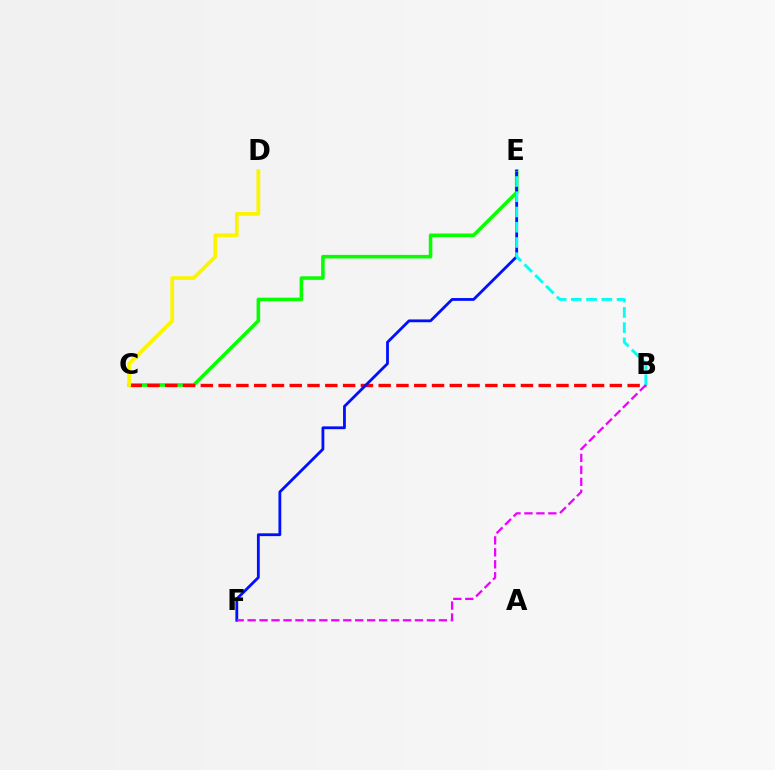{('C', 'E'): [{'color': '#08ff00', 'line_style': 'solid', 'thickness': 2.56}], ('B', 'C'): [{'color': '#ff0000', 'line_style': 'dashed', 'thickness': 2.42}], ('E', 'F'): [{'color': '#0010ff', 'line_style': 'solid', 'thickness': 2.02}], ('C', 'D'): [{'color': '#fcf500', 'line_style': 'solid', 'thickness': 2.71}], ('B', 'E'): [{'color': '#00fff6', 'line_style': 'dashed', 'thickness': 2.07}], ('B', 'F'): [{'color': '#ee00ff', 'line_style': 'dashed', 'thickness': 1.62}]}